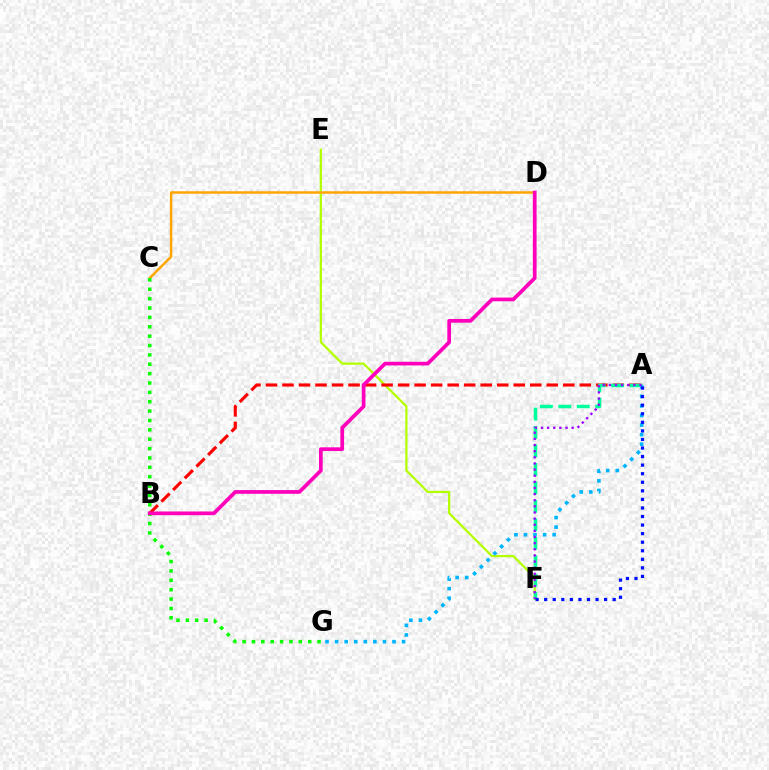{('E', 'F'): [{'color': '#b3ff00', 'line_style': 'solid', 'thickness': 1.61}], ('A', 'B'): [{'color': '#ff0000', 'line_style': 'dashed', 'thickness': 2.24}], ('A', 'F'): [{'color': '#00ff9d', 'line_style': 'dashed', 'thickness': 2.51}, {'color': '#0010ff', 'line_style': 'dotted', 'thickness': 2.33}, {'color': '#9b00ff', 'line_style': 'dotted', 'thickness': 1.67}], ('C', 'D'): [{'color': '#ffa500', 'line_style': 'solid', 'thickness': 1.79}], ('A', 'G'): [{'color': '#00b5ff', 'line_style': 'dotted', 'thickness': 2.6}], ('C', 'G'): [{'color': '#08ff00', 'line_style': 'dotted', 'thickness': 2.55}], ('B', 'D'): [{'color': '#ff00bd', 'line_style': 'solid', 'thickness': 2.68}]}